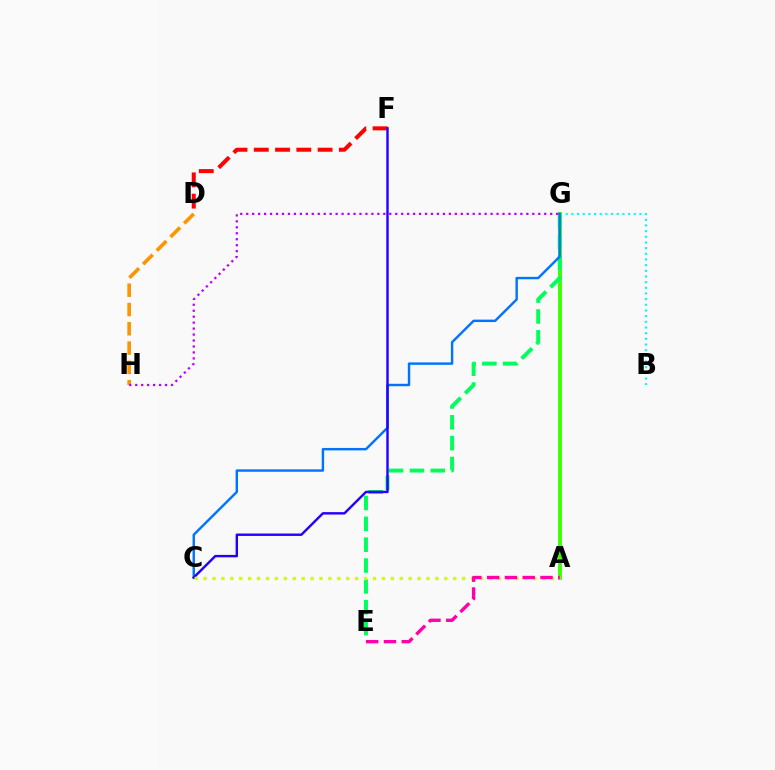{('A', 'G'): [{'color': '#3dff00', 'line_style': 'solid', 'thickness': 2.81}], ('D', 'H'): [{'color': '#ff9400', 'line_style': 'dashed', 'thickness': 2.62}], ('D', 'F'): [{'color': '#ff0000', 'line_style': 'dashed', 'thickness': 2.89}], ('B', 'G'): [{'color': '#00fff6', 'line_style': 'dotted', 'thickness': 1.54}], ('E', 'G'): [{'color': '#00ff5c', 'line_style': 'dashed', 'thickness': 2.83}], ('C', 'G'): [{'color': '#0074ff', 'line_style': 'solid', 'thickness': 1.75}], ('C', 'F'): [{'color': '#2500ff', 'line_style': 'solid', 'thickness': 1.74}], ('A', 'C'): [{'color': '#d1ff00', 'line_style': 'dotted', 'thickness': 2.42}], ('G', 'H'): [{'color': '#b900ff', 'line_style': 'dotted', 'thickness': 1.62}], ('A', 'E'): [{'color': '#ff00ac', 'line_style': 'dashed', 'thickness': 2.42}]}